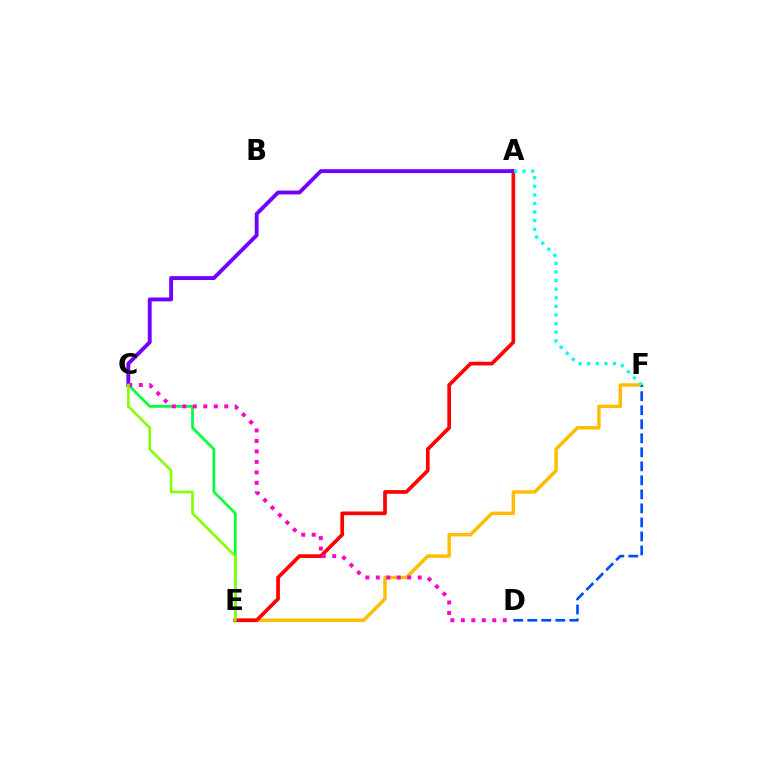{('C', 'E'): [{'color': '#00ff39', 'line_style': 'solid', 'thickness': 1.92}, {'color': '#84ff00', 'line_style': 'solid', 'thickness': 1.86}], ('E', 'F'): [{'color': '#ffbd00', 'line_style': 'solid', 'thickness': 2.47}], ('D', 'F'): [{'color': '#004bff', 'line_style': 'dashed', 'thickness': 1.9}], ('A', 'E'): [{'color': '#ff0000', 'line_style': 'solid', 'thickness': 2.65}], ('A', 'C'): [{'color': '#7200ff', 'line_style': 'solid', 'thickness': 2.8}], ('C', 'D'): [{'color': '#ff00cf', 'line_style': 'dotted', 'thickness': 2.85}], ('A', 'F'): [{'color': '#00fff6', 'line_style': 'dotted', 'thickness': 2.34}]}